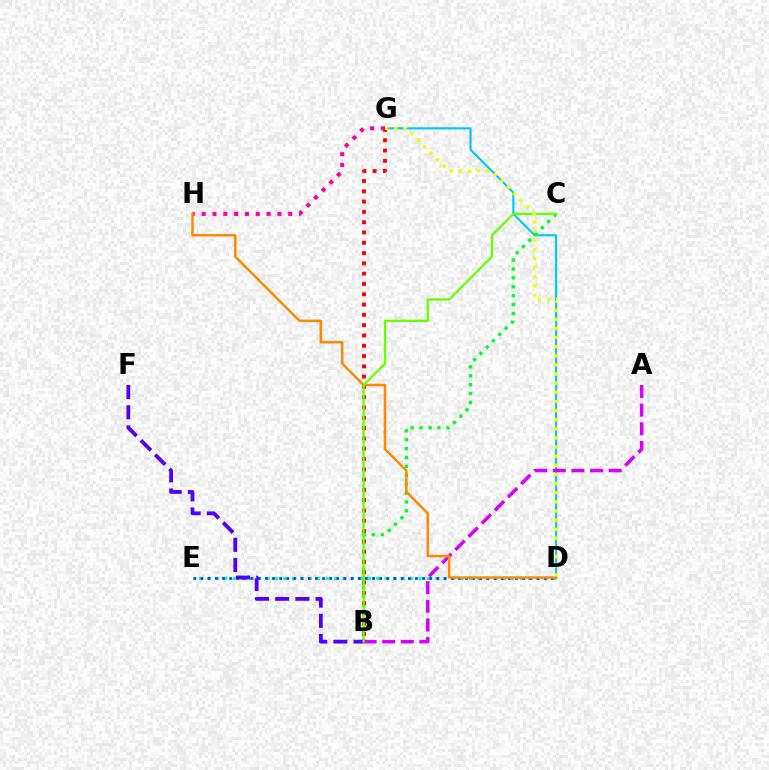{('D', 'G'): [{'color': '#00c7ff', 'line_style': 'solid', 'thickness': 1.54}, {'color': '#eeff00', 'line_style': 'dotted', 'thickness': 2.48}], ('B', 'C'): [{'color': '#00ff27', 'line_style': 'dotted', 'thickness': 2.42}, {'color': '#66ff00', 'line_style': 'solid', 'thickness': 1.64}], ('B', 'G'): [{'color': '#ff0000', 'line_style': 'dotted', 'thickness': 2.8}], ('D', 'E'): [{'color': '#00ffaf', 'line_style': 'dotted', 'thickness': 2.29}, {'color': '#003fff', 'line_style': 'dotted', 'thickness': 1.94}], ('A', 'B'): [{'color': '#d600ff', 'line_style': 'dashed', 'thickness': 2.53}], ('G', 'H'): [{'color': '#ff00a0', 'line_style': 'dotted', 'thickness': 2.94}], ('D', 'H'): [{'color': '#ff8800', 'line_style': 'solid', 'thickness': 1.77}], ('B', 'F'): [{'color': '#4f00ff', 'line_style': 'dashed', 'thickness': 2.74}]}